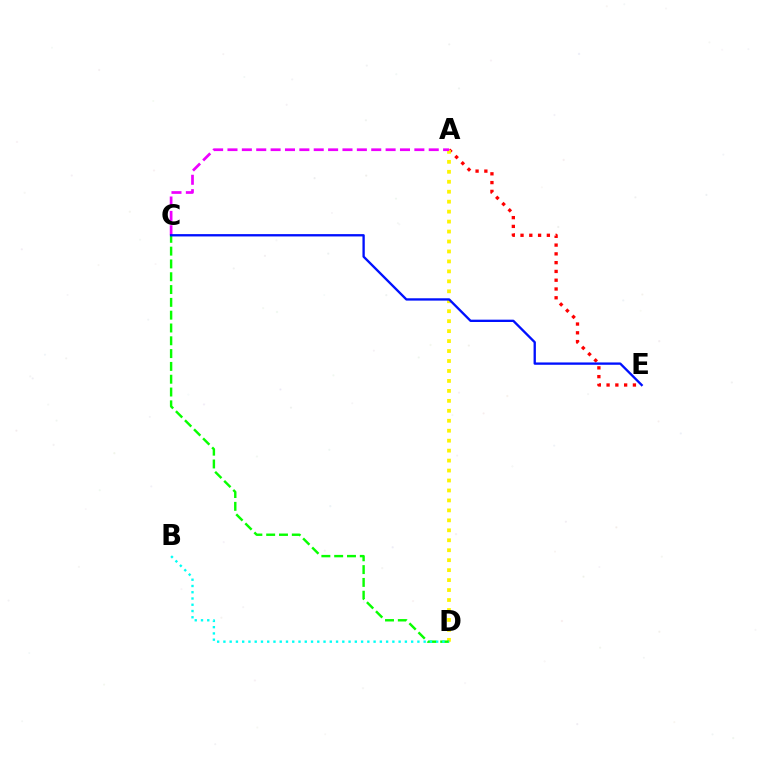{('A', 'E'): [{'color': '#ff0000', 'line_style': 'dotted', 'thickness': 2.39}], ('A', 'D'): [{'color': '#fcf500', 'line_style': 'dotted', 'thickness': 2.71}], ('C', 'D'): [{'color': '#08ff00', 'line_style': 'dashed', 'thickness': 1.74}], ('A', 'C'): [{'color': '#ee00ff', 'line_style': 'dashed', 'thickness': 1.95}], ('C', 'E'): [{'color': '#0010ff', 'line_style': 'solid', 'thickness': 1.68}], ('B', 'D'): [{'color': '#00fff6', 'line_style': 'dotted', 'thickness': 1.7}]}